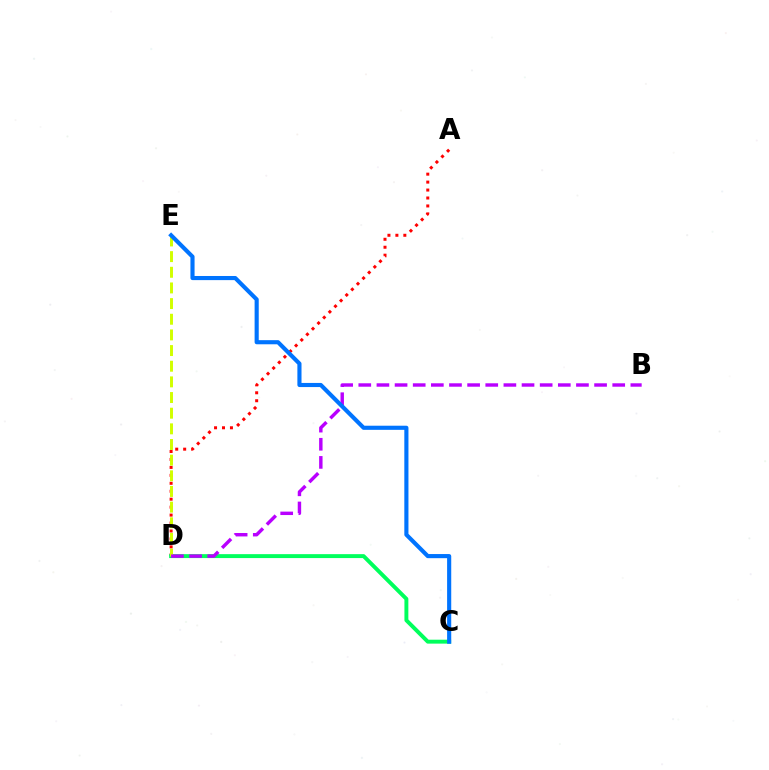{('A', 'D'): [{'color': '#ff0000', 'line_style': 'dotted', 'thickness': 2.16}], ('C', 'D'): [{'color': '#00ff5c', 'line_style': 'solid', 'thickness': 2.83}], ('D', 'E'): [{'color': '#d1ff00', 'line_style': 'dashed', 'thickness': 2.13}], ('B', 'D'): [{'color': '#b900ff', 'line_style': 'dashed', 'thickness': 2.46}], ('C', 'E'): [{'color': '#0074ff', 'line_style': 'solid', 'thickness': 2.97}]}